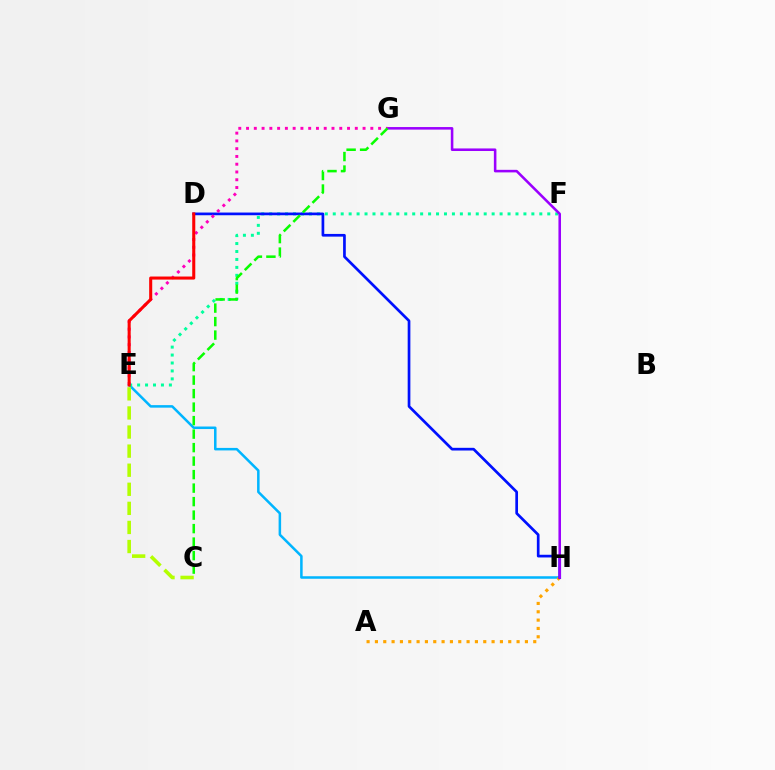{('E', 'H'): [{'color': '#00b5ff', 'line_style': 'solid', 'thickness': 1.82}], ('E', 'F'): [{'color': '#00ff9d', 'line_style': 'dotted', 'thickness': 2.16}], ('C', 'E'): [{'color': '#b3ff00', 'line_style': 'dashed', 'thickness': 2.59}], ('A', 'H'): [{'color': '#ffa500', 'line_style': 'dotted', 'thickness': 2.26}], ('D', 'H'): [{'color': '#0010ff', 'line_style': 'solid', 'thickness': 1.94}], ('G', 'H'): [{'color': '#9b00ff', 'line_style': 'solid', 'thickness': 1.84}], ('E', 'G'): [{'color': '#ff00bd', 'line_style': 'dotted', 'thickness': 2.11}], ('D', 'E'): [{'color': '#ff0000', 'line_style': 'solid', 'thickness': 2.2}], ('C', 'G'): [{'color': '#08ff00', 'line_style': 'dashed', 'thickness': 1.83}]}